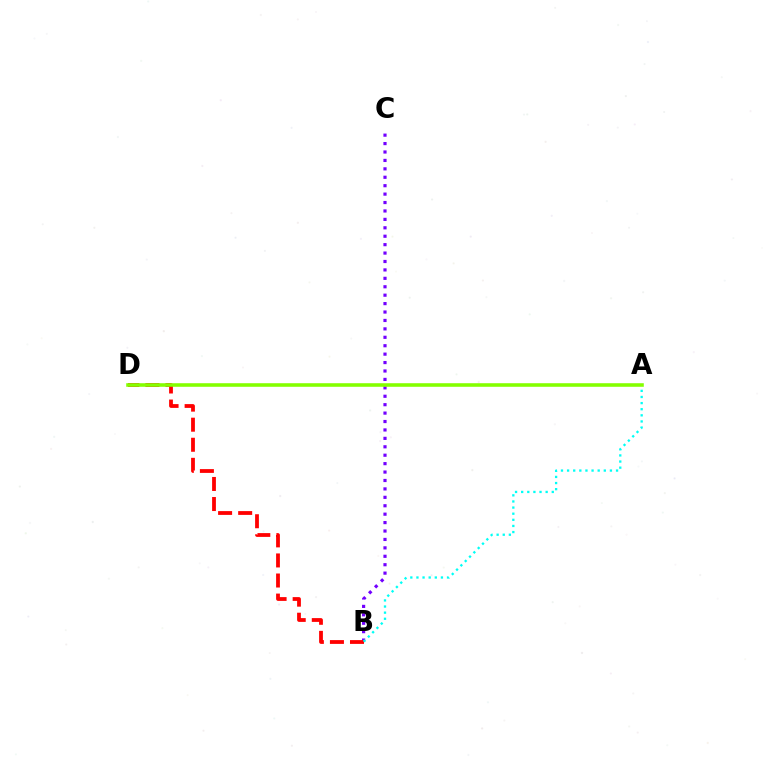{('B', 'C'): [{'color': '#7200ff', 'line_style': 'dotted', 'thickness': 2.29}], ('B', 'D'): [{'color': '#ff0000', 'line_style': 'dashed', 'thickness': 2.73}], ('A', 'B'): [{'color': '#00fff6', 'line_style': 'dotted', 'thickness': 1.66}], ('A', 'D'): [{'color': '#84ff00', 'line_style': 'solid', 'thickness': 2.57}]}